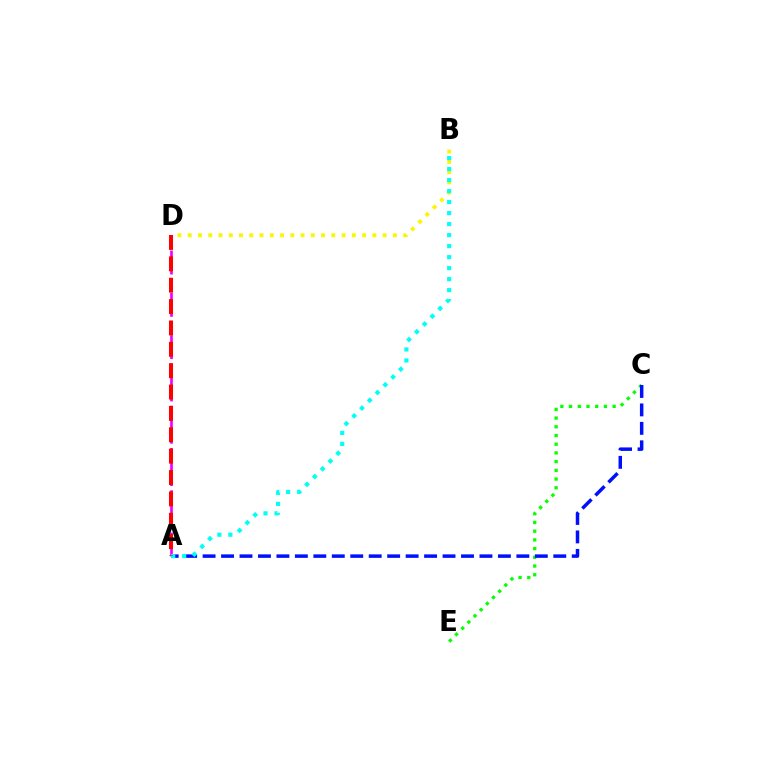{('C', 'E'): [{'color': '#08ff00', 'line_style': 'dotted', 'thickness': 2.37}], ('A', 'C'): [{'color': '#0010ff', 'line_style': 'dashed', 'thickness': 2.51}], ('A', 'D'): [{'color': '#ee00ff', 'line_style': 'dashed', 'thickness': 1.92}, {'color': '#ff0000', 'line_style': 'dashed', 'thickness': 2.9}], ('B', 'D'): [{'color': '#fcf500', 'line_style': 'dotted', 'thickness': 2.79}], ('A', 'B'): [{'color': '#00fff6', 'line_style': 'dotted', 'thickness': 2.99}]}